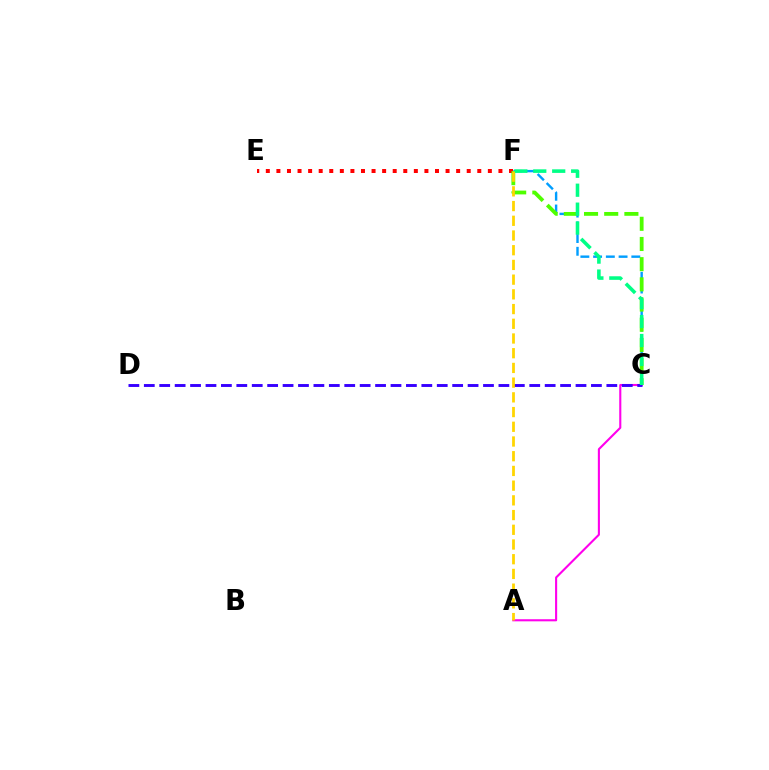{('C', 'F'): [{'color': '#009eff', 'line_style': 'dashed', 'thickness': 1.73}, {'color': '#4fff00', 'line_style': 'dashed', 'thickness': 2.74}, {'color': '#00ff86', 'line_style': 'dashed', 'thickness': 2.57}], ('E', 'F'): [{'color': '#ff0000', 'line_style': 'dotted', 'thickness': 2.87}], ('A', 'C'): [{'color': '#ff00ed', 'line_style': 'solid', 'thickness': 1.52}], ('C', 'D'): [{'color': '#3700ff', 'line_style': 'dashed', 'thickness': 2.09}], ('A', 'F'): [{'color': '#ffd500', 'line_style': 'dashed', 'thickness': 2.0}]}